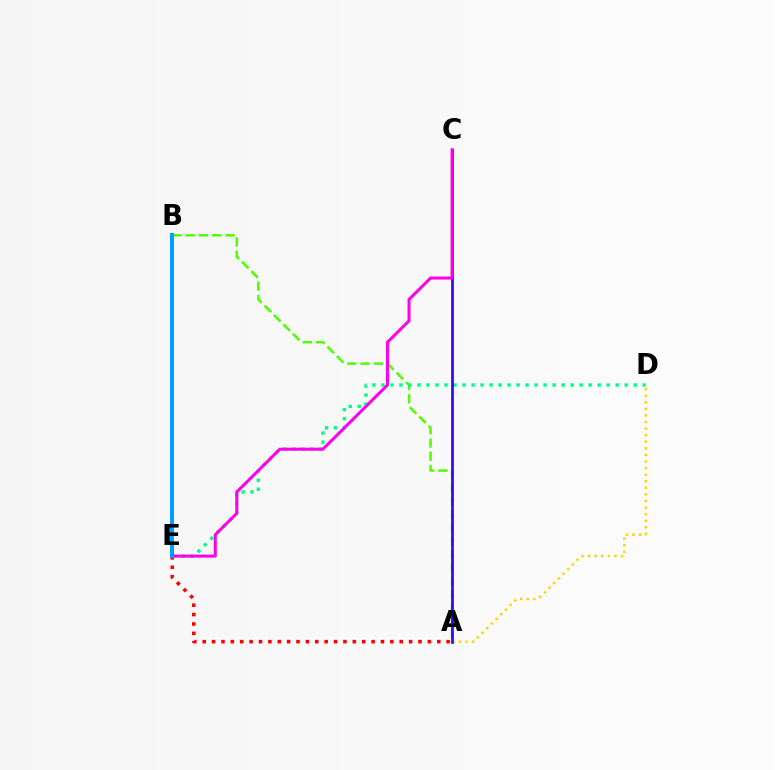{('A', 'E'): [{'color': '#ff0000', 'line_style': 'dotted', 'thickness': 2.55}], ('A', 'D'): [{'color': '#ffd500', 'line_style': 'dotted', 'thickness': 1.79}], ('A', 'B'): [{'color': '#4fff00', 'line_style': 'dashed', 'thickness': 1.81}], ('D', 'E'): [{'color': '#00ff86', 'line_style': 'dotted', 'thickness': 2.45}], ('A', 'C'): [{'color': '#3700ff', 'line_style': 'solid', 'thickness': 1.94}], ('C', 'E'): [{'color': '#ff00ed', 'line_style': 'solid', 'thickness': 2.18}], ('B', 'E'): [{'color': '#009eff', 'line_style': 'solid', 'thickness': 2.85}]}